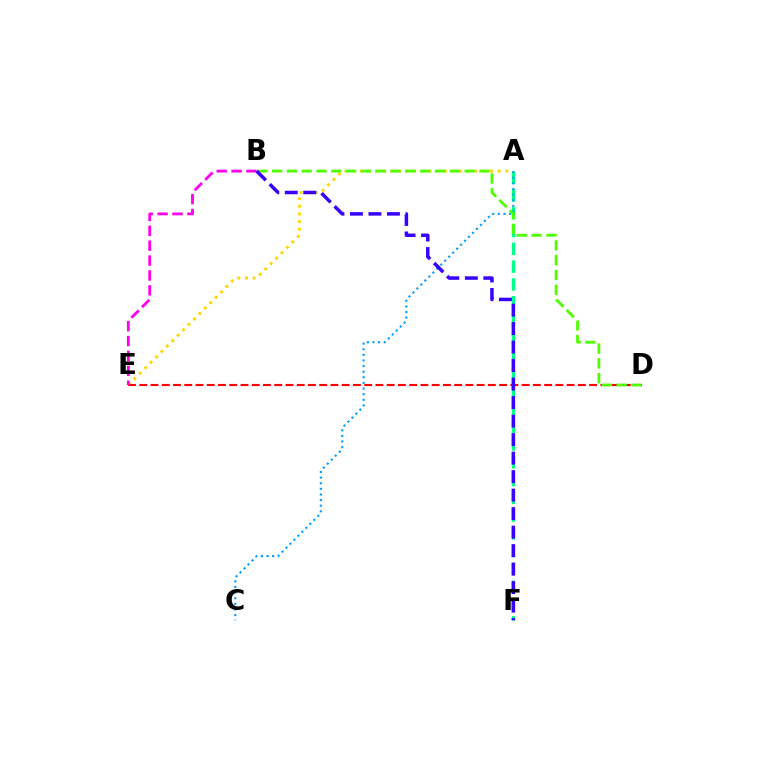{('A', 'F'): [{'color': '#00ff86', 'line_style': 'dashed', 'thickness': 2.42}], ('A', 'E'): [{'color': '#ffd500', 'line_style': 'dotted', 'thickness': 2.08}], ('D', 'E'): [{'color': '#ff0000', 'line_style': 'dashed', 'thickness': 1.53}], ('A', 'C'): [{'color': '#009eff', 'line_style': 'dotted', 'thickness': 1.53}], ('B', 'D'): [{'color': '#4fff00', 'line_style': 'dashed', 'thickness': 2.01}], ('B', 'E'): [{'color': '#ff00ed', 'line_style': 'dashed', 'thickness': 2.02}], ('B', 'F'): [{'color': '#3700ff', 'line_style': 'dashed', 'thickness': 2.51}]}